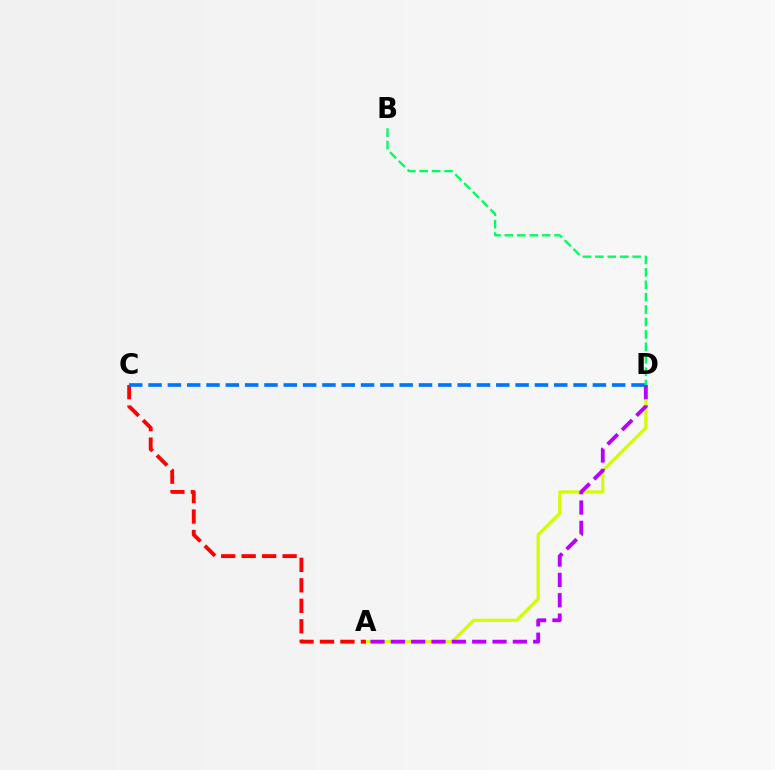{('A', 'D'): [{'color': '#d1ff00', 'line_style': 'solid', 'thickness': 2.28}, {'color': '#b900ff', 'line_style': 'dashed', 'thickness': 2.76}], ('B', 'D'): [{'color': '#00ff5c', 'line_style': 'dashed', 'thickness': 1.69}], ('A', 'C'): [{'color': '#ff0000', 'line_style': 'dashed', 'thickness': 2.78}], ('C', 'D'): [{'color': '#0074ff', 'line_style': 'dashed', 'thickness': 2.62}]}